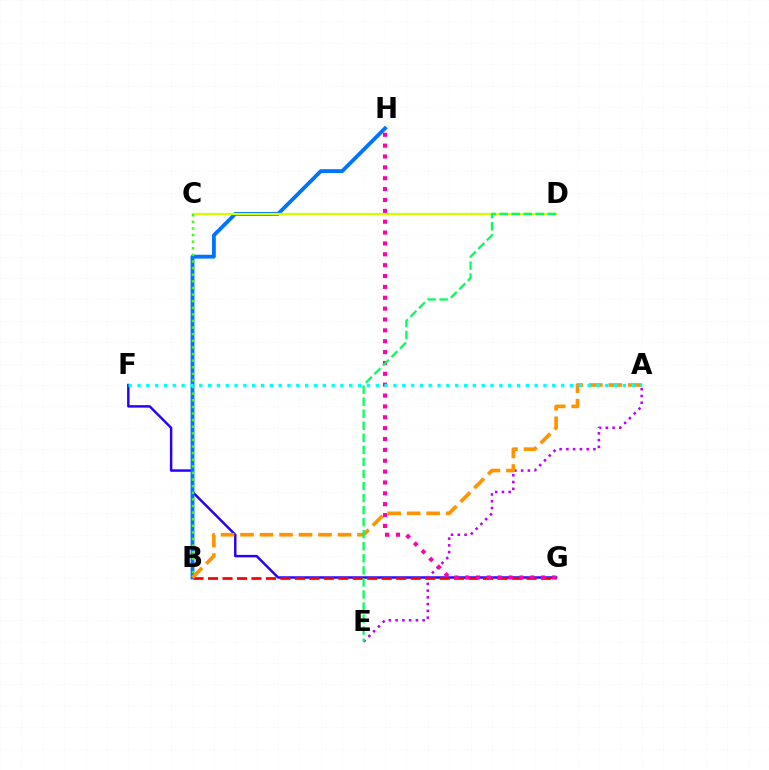{('F', 'G'): [{'color': '#2500ff', 'line_style': 'solid', 'thickness': 1.76}], ('B', 'H'): [{'color': '#0074ff', 'line_style': 'solid', 'thickness': 2.77}], ('A', 'E'): [{'color': '#b900ff', 'line_style': 'dotted', 'thickness': 1.84}], ('B', 'G'): [{'color': '#ff0000', 'line_style': 'dashed', 'thickness': 1.97}], ('C', 'D'): [{'color': '#d1ff00', 'line_style': 'solid', 'thickness': 1.61}], ('A', 'B'): [{'color': '#ff9400', 'line_style': 'dashed', 'thickness': 2.65}], ('G', 'H'): [{'color': '#ff00ac', 'line_style': 'dotted', 'thickness': 2.95}], ('B', 'C'): [{'color': '#3dff00', 'line_style': 'dotted', 'thickness': 1.8}], ('A', 'F'): [{'color': '#00fff6', 'line_style': 'dotted', 'thickness': 2.4}], ('D', 'E'): [{'color': '#00ff5c', 'line_style': 'dashed', 'thickness': 1.64}]}